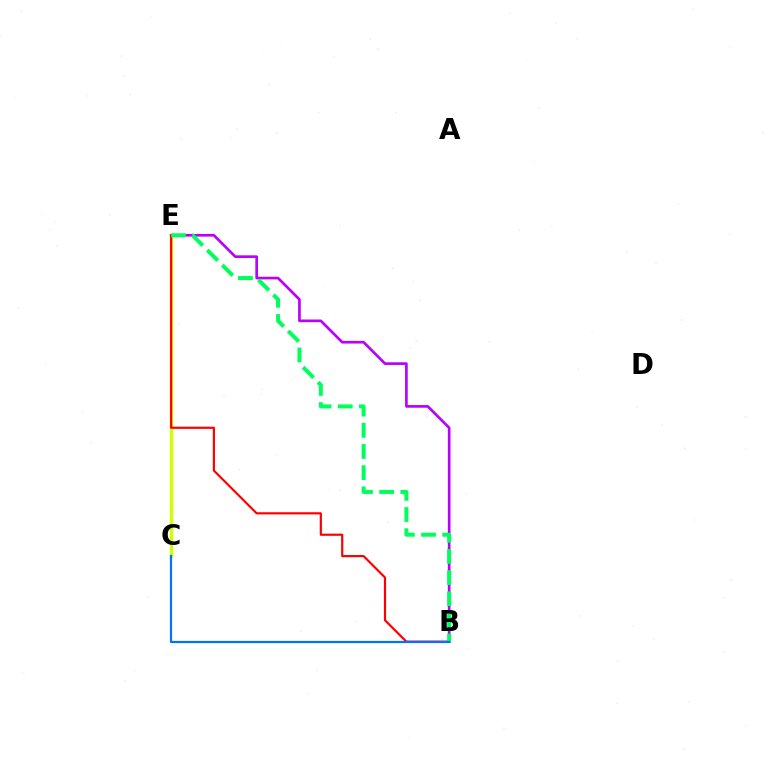{('B', 'E'): [{'color': '#b900ff', 'line_style': 'solid', 'thickness': 1.92}, {'color': '#ff0000', 'line_style': 'solid', 'thickness': 1.58}, {'color': '#00ff5c', 'line_style': 'dashed', 'thickness': 2.88}], ('C', 'E'): [{'color': '#d1ff00', 'line_style': 'solid', 'thickness': 2.47}], ('B', 'C'): [{'color': '#0074ff', 'line_style': 'solid', 'thickness': 1.59}]}